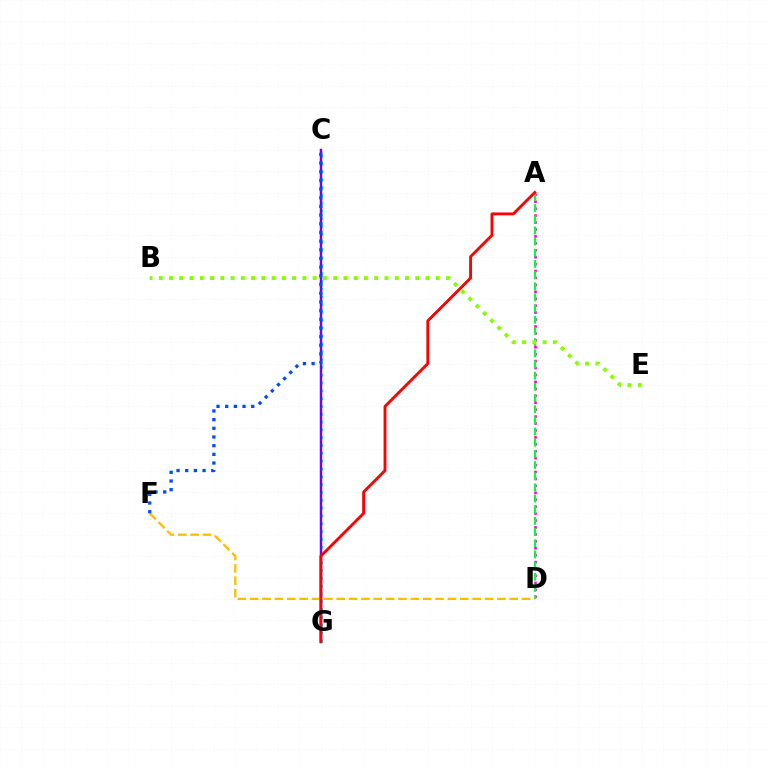{('C', 'G'): [{'color': '#00fff6', 'line_style': 'dotted', 'thickness': 2.12}, {'color': '#7200ff', 'line_style': 'solid', 'thickness': 1.78}], ('A', 'D'): [{'color': '#ff00cf', 'line_style': 'dotted', 'thickness': 1.88}, {'color': '#00ff39', 'line_style': 'dashed', 'thickness': 1.52}], ('D', 'F'): [{'color': '#ffbd00', 'line_style': 'dashed', 'thickness': 1.68}], ('A', 'G'): [{'color': '#ff0000', 'line_style': 'solid', 'thickness': 2.06}], ('B', 'E'): [{'color': '#84ff00', 'line_style': 'dotted', 'thickness': 2.79}], ('C', 'F'): [{'color': '#004bff', 'line_style': 'dotted', 'thickness': 2.36}]}